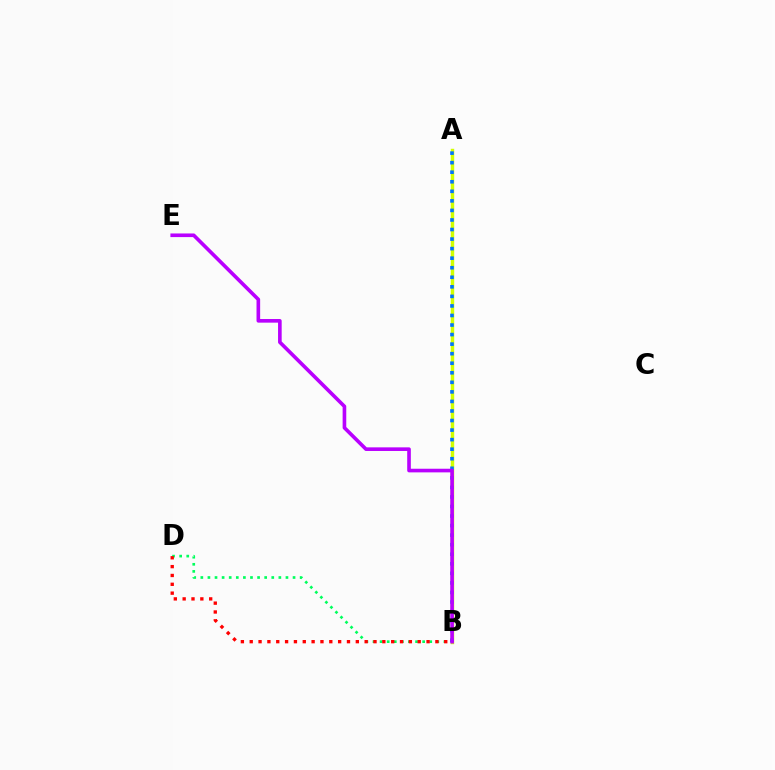{('A', 'B'): [{'color': '#d1ff00', 'line_style': 'solid', 'thickness': 2.46}, {'color': '#0074ff', 'line_style': 'dotted', 'thickness': 2.59}], ('B', 'D'): [{'color': '#00ff5c', 'line_style': 'dotted', 'thickness': 1.93}, {'color': '#ff0000', 'line_style': 'dotted', 'thickness': 2.4}], ('B', 'E'): [{'color': '#b900ff', 'line_style': 'solid', 'thickness': 2.61}]}